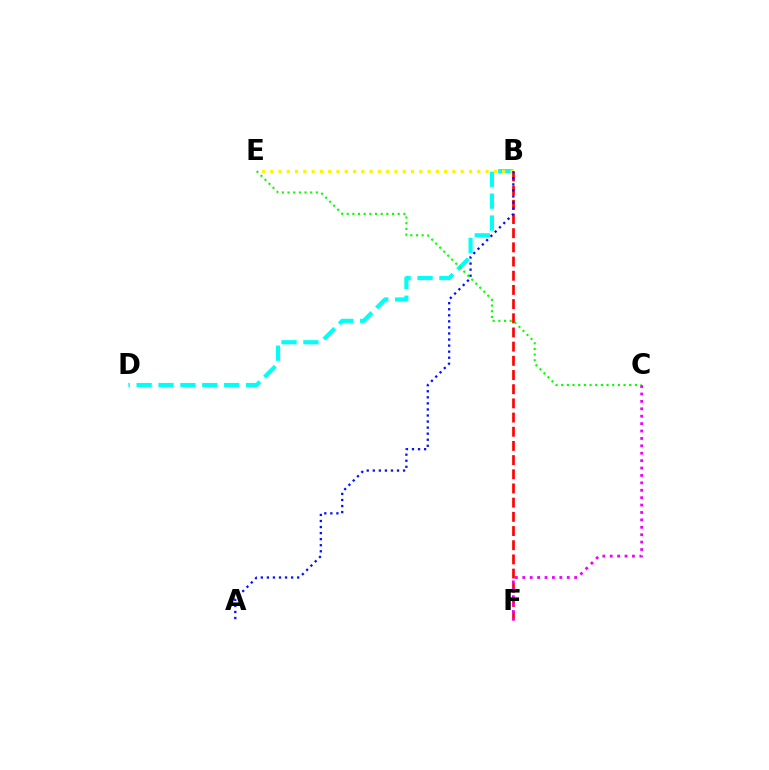{('B', 'F'): [{'color': '#ff0000', 'line_style': 'dashed', 'thickness': 1.93}], ('B', 'D'): [{'color': '#00fff6', 'line_style': 'dashed', 'thickness': 2.97}], ('C', 'E'): [{'color': '#08ff00', 'line_style': 'dotted', 'thickness': 1.54}], ('C', 'F'): [{'color': '#ee00ff', 'line_style': 'dotted', 'thickness': 2.01}], ('B', 'E'): [{'color': '#fcf500', 'line_style': 'dotted', 'thickness': 2.25}], ('A', 'B'): [{'color': '#0010ff', 'line_style': 'dotted', 'thickness': 1.65}]}